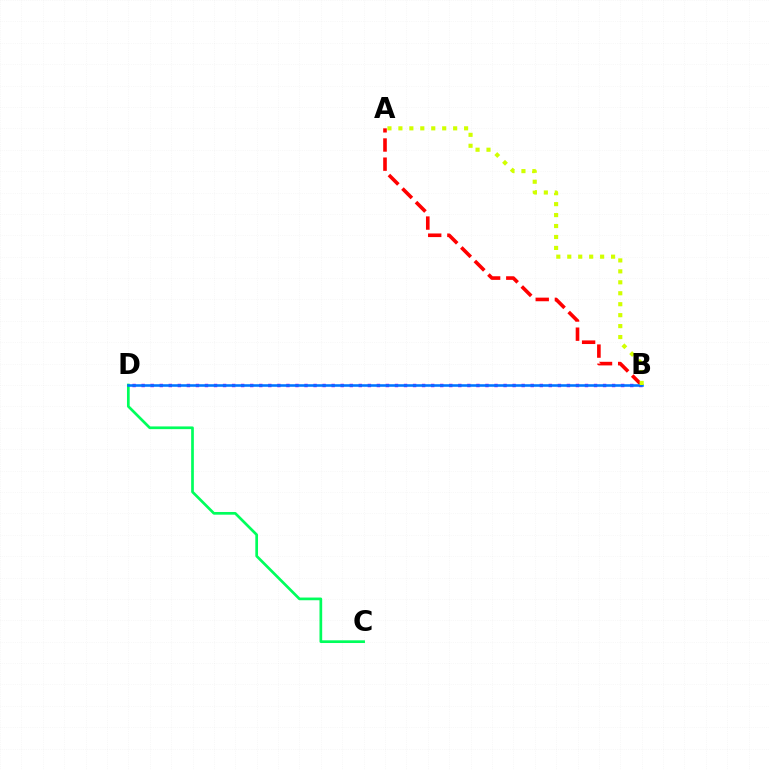{('B', 'D'): [{'color': '#b900ff', 'line_style': 'dotted', 'thickness': 2.46}, {'color': '#0074ff', 'line_style': 'solid', 'thickness': 1.86}], ('A', 'B'): [{'color': '#ff0000', 'line_style': 'dashed', 'thickness': 2.6}, {'color': '#d1ff00', 'line_style': 'dotted', 'thickness': 2.97}], ('C', 'D'): [{'color': '#00ff5c', 'line_style': 'solid', 'thickness': 1.95}]}